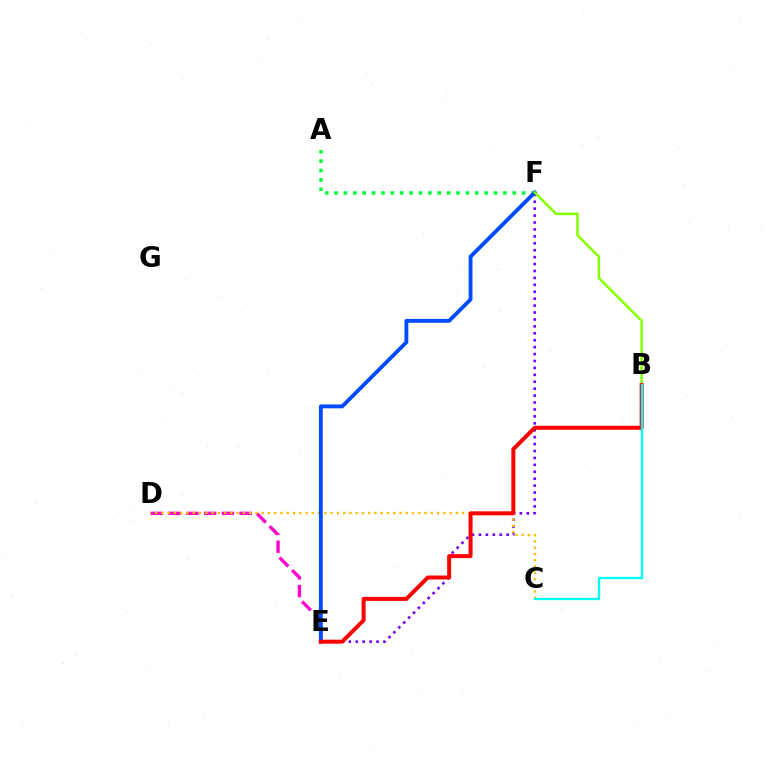{('A', 'F'): [{'color': '#00ff39', 'line_style': 'dotted', 'thickness': 2.55}], ('D', 'E'): [{'color': '#ff00cf', 'line_style': 'dashed', 'thickness': 2.41}], ('E', 'F'): [{'color': '#7200ff', 'line_style': 'dotted', 'thickness': 1.88}, {'color': '#004bff', 'line_style': 'solid', 'thickness': 2.77}], ('C', 'D'): [{'color': '#ffbd00', 'line_style': 'dotted', 'thickness': 1.7}], ('B', 'F'): [{'color': '#84ff00', 'line_style': 'solid', 'thickness': 1.82}], ('B', 'E'): [{'color': '#ff0000', 'line_style': 'solid', 'thickness': 2.87}], ('B', 'C'): [{'color': '#00fff6', 'line_style': 'solid', 'thickness': 1.67}]}